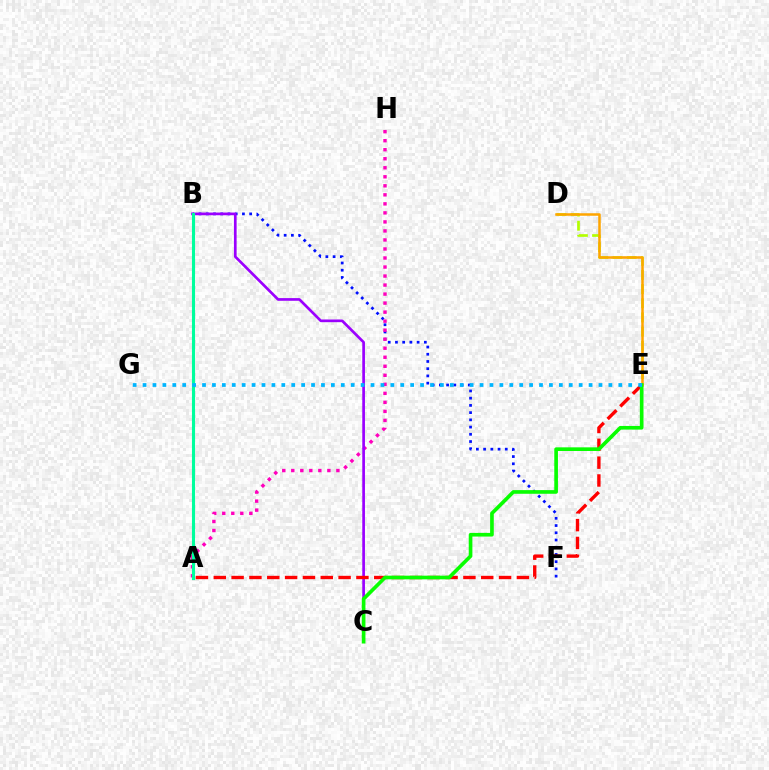{('B', 'F'): [{'color': '#0010ff', 'line_style': 'dotted', 'thickness': 1.96}], ('D', 'E'): [{'color': '#b3ff00', 'line_style': 'dashed', 'thickness': 1.92}, {'color': '#ffa500', 'line_style': 'solid', 'thickness': 1.82}], ('A', 'H'): [{'color': '#ff00bd', 'line_style': 'dotted', 'thickness': 2.45}], ('B', 'C'): [{'color': '#9b00ff', 'line_style': 'solid', 'thickness': 1.94}], ('A', 'B'): [{'color': '#00ff9d', 'line_style': 'solid', 'thickness': 2.23}], ('A', 'E'): [{'color': '#ff0000', 'line_style': 'dashed', 'thickness': 2.42}], ('C', 'E'): [{'color': '#08ff00', 'line_style': 'solid', 'thickness': 2.63}], ('E', 'G'): [{'color': '#00b5ff', 'line_style': 'dotted', 'thickness': 2.69}]}